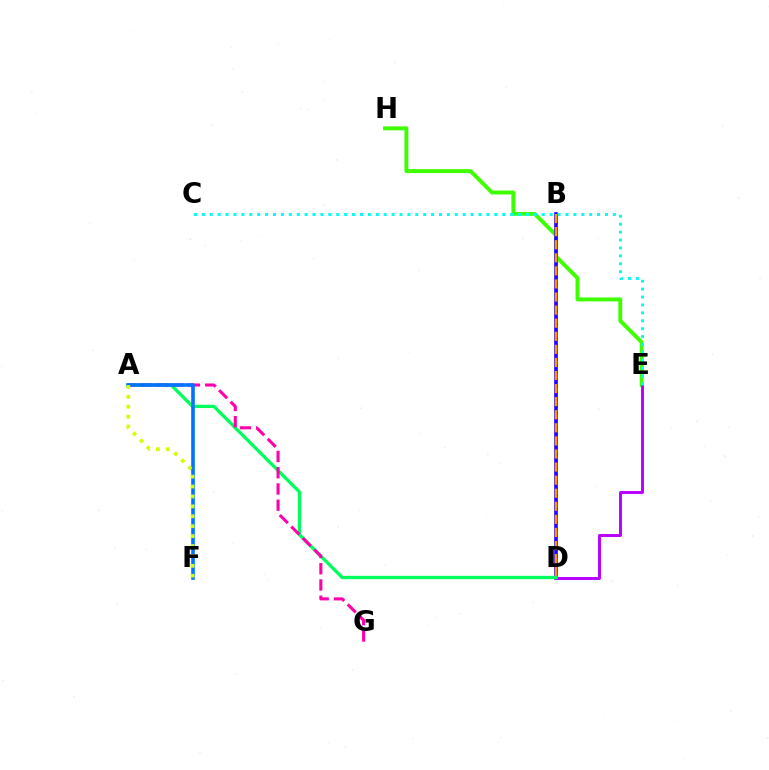{('B', 'D'): [{'color': '#ff0000', 'line_style': 'dotted', 'thickness': 1.85}, {'color': '#2500ff', 'line_style': 'solid', 'thickness': 2.6}, {'color': '#ff9400', 'line_style': 'dashed', 'thickness': 1.78}], ('E', 'H'): [{'color': '#3dff00', 'line_style': 'solid', 'thickness': 2.81}], ('D', 'E'): [{'color': '#b900ff', 'line_style': 'solid', 'thickness': 2.11}], ('A', 'D'): [{'color': '#00ff5c', 'line_style': 'solid', 'thickness': 2.38}], ('C', 'E'): [{'color': '#00fff6', 'line_style': 'dotted', 'thickness': 2.15}], ('A', 'G'): [{'color': '#ff00ac', 'line_style': 'dashed', 'thickness': 2.21}], ('A', 'F'): [{'color': '#0074ff', 'line_style': 'solid', 'thickness': 2.61}, {'color': '#d1ff00', 'line_style': 'dotted', 'thickness': 2.69}]}